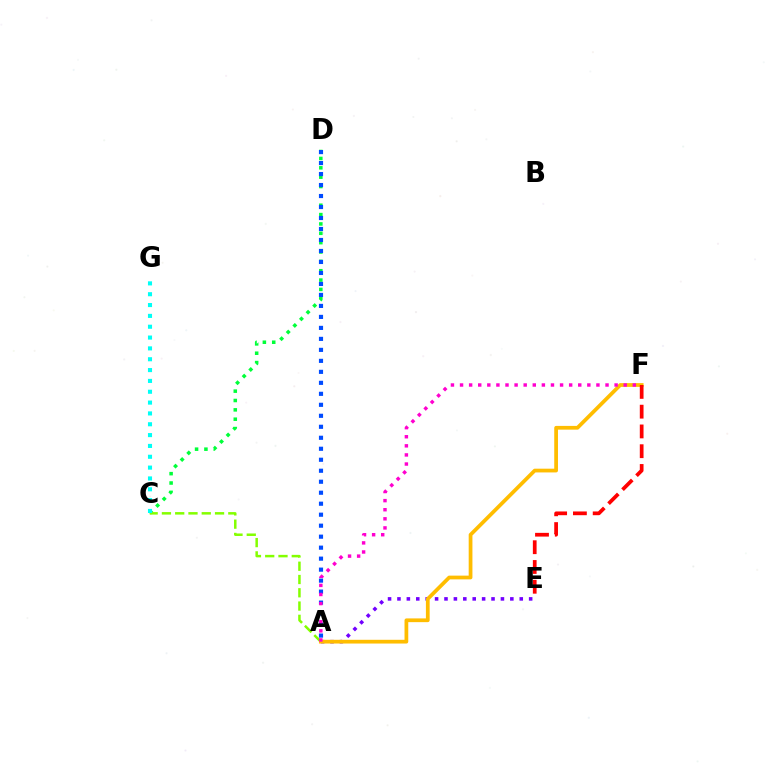{('C', 'D'): [{'color': '#00ff39', 'line_style': 'dotted', 'thickness': 2.54}], ('A', 'C'): [{'color': '#84ff00', 'line_style': 'dashed', 'thickness': 1.8}], ('A', 'E'): [{'color': '#7200ff', 'line_style': 'dotted', 'thickness': 2.56}], ('A', 'F'): [{'color': '#ffbd00', 'line_style': 'solid', 'thickness': 2.69}, {'color': '#ff00cf', 'line_style': 'dotted', 'thickness': 2.47}], ('C', 'G'): [{'color': '#00fff6', 'line_style': 'dotted', 'thickness': 2.94}], ('A', 'D'): [{'color': '#004bff', 'line_style': 'dotted', 'thickness': 2.99}], ('E', 'F'): [{'color': '#ff0000', 'line_style': 'dashed', 'thickness': 2.69}]}